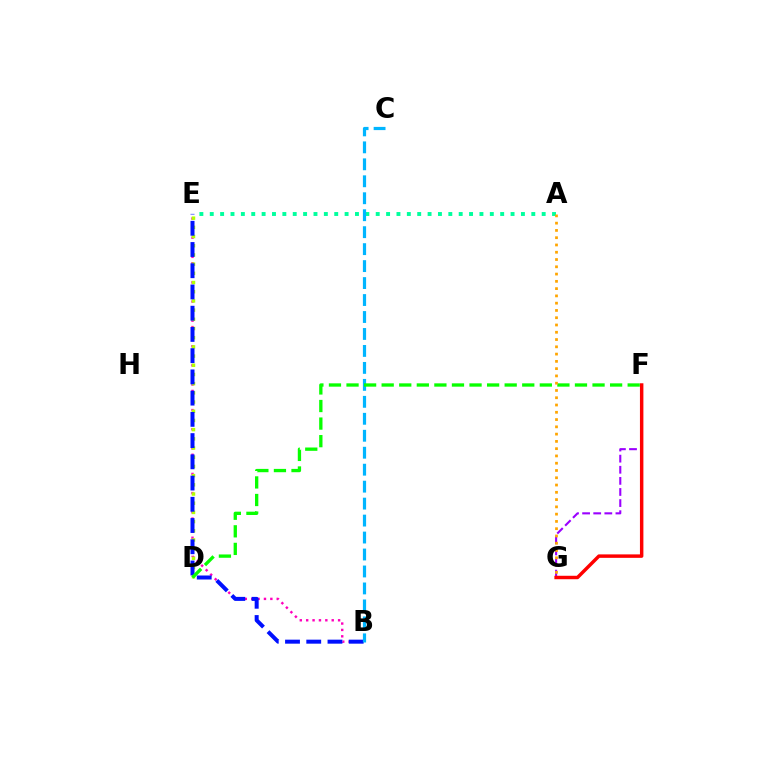{('A', 'E'): [{'color': '#00ff9d', 'line_style': 'dotted', 'thickness': 2.82}], ('B', 'E'): [{'color': '#ff00bd', 'line_style': 'dotted', 'thickness': 1.73}, {'color': '#0010ff', 'line_style': 'dashed', 'thickness': 2.88}], ('F', 'G'): [{'color': '#9b00ff', 'line_style': 'dashed', 'thickness': 1.51}, {'color': '#ff0000', 'line_style': 'solid', 'thickness': 2.49}], ('D', 'E'): [{'color': '#b3ff00', 'line_style': 'dotted', 'thickness': 2.5}], ('B', 'C'): [{'color': '#00b5ff', 'line_style': 'dashed', 'thickness': 2.3}], ('D', 'F'): [{'color': '#08ff00', 'line_style': 'dashed', 'thickness': 2.39}], ('A', 'G'): [{'color': '#ffa500', 'line_style': 'dotted', 'thickness': 1.98}]}